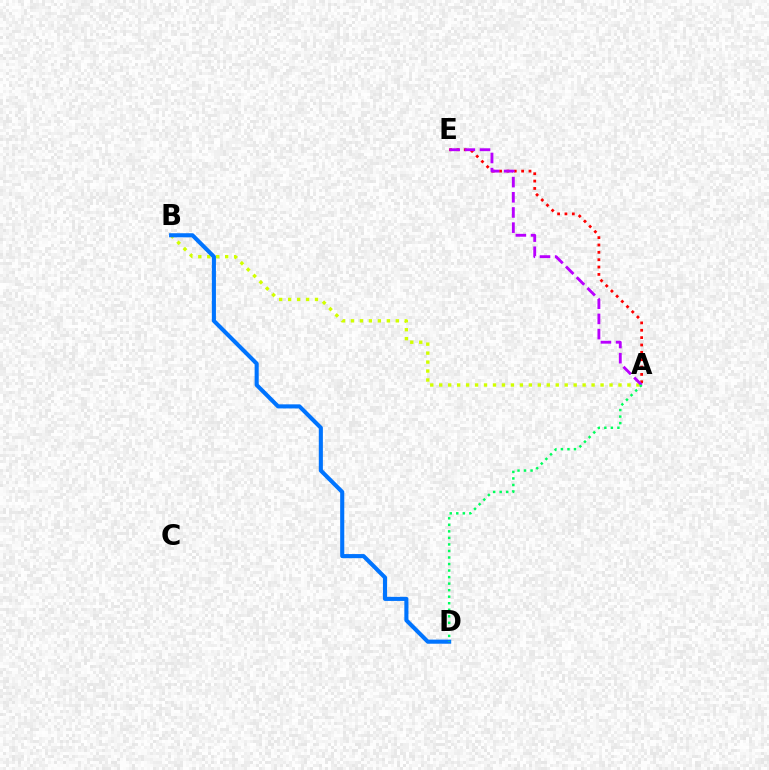{('A', 'B'): [{'color': '#d1ff00', 'line_style': 'dotted', 'thickness': 2.44}], ('B', 'D'): [{'color': '#0074ff', 'line_style': 'solid', 'thickness': 2.95}], ('A', 'E'): [{'color': '#ff0000', 'line_style': 'dotted', 'thickness': 2.0}, {'color': '#b900ff', 'line_style': 'dashed', 'thickness': 2.06}], ('A', 'D'): [{'color': '#00ff5c', 'line_style': 'dotted', 'thickness': 1.78}]}